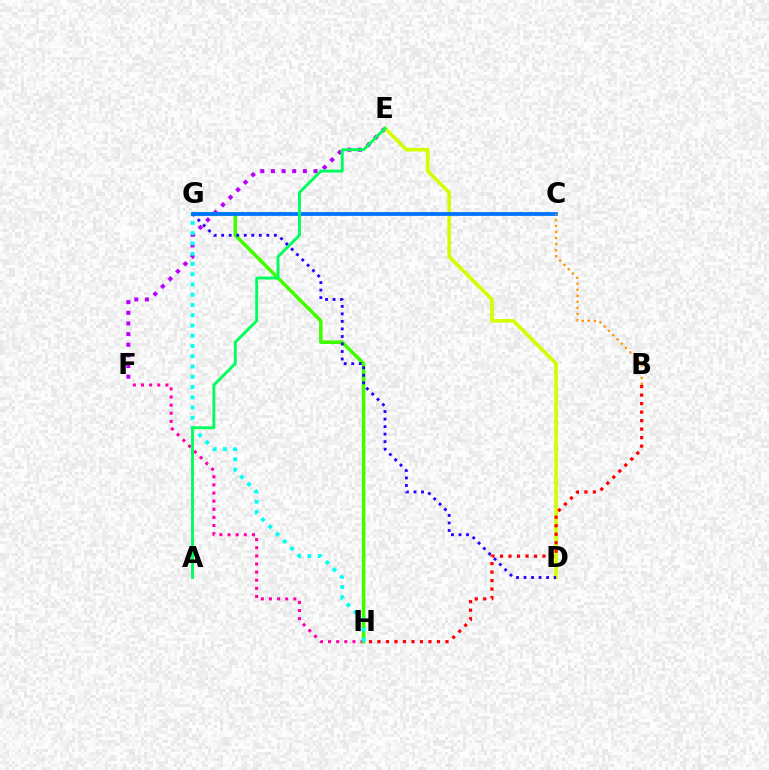{('E', 'F'): [{'color': '#b900ff', 'line_style': 'dotted', 'thickness': 2.89}], ('F', 'H'): [{'color': '#ff00ac', 'line_style': 'dotted', 'thickness': 2.21}], ('G', 'H'): [{'color': '#3dff00', 'line_style': 'solid', 'thickness': 2.55}, {'color': '#00fff6', 'line_style': 'dotted', 'thickness': 2.79}], ('D', 'E'): [{'color': '#d1ff00', 'line_style': 'solid', 'thickness': 2.61}], ('D', 'G'): [{'color': '#2500ff', 'line_style': 'dotted', 'thickness': 2.04}], ('C', 'G'): [{'color': '#0074ff', 'line_style': 'solid', 'thickness': 2.71}], ('B', 'H'): [{'color': '#ff0000', 'line_style': 'dotted', 'thickness': 2.31}], ('A', 'E'): [{'color': '#00ff5c', 'line_style': 'solid', 'thickness': 2.08}], ('B', 'C'): [{'color': '#ff9400', 'line_style': 'dotted', 'thickness': 1.65}]}